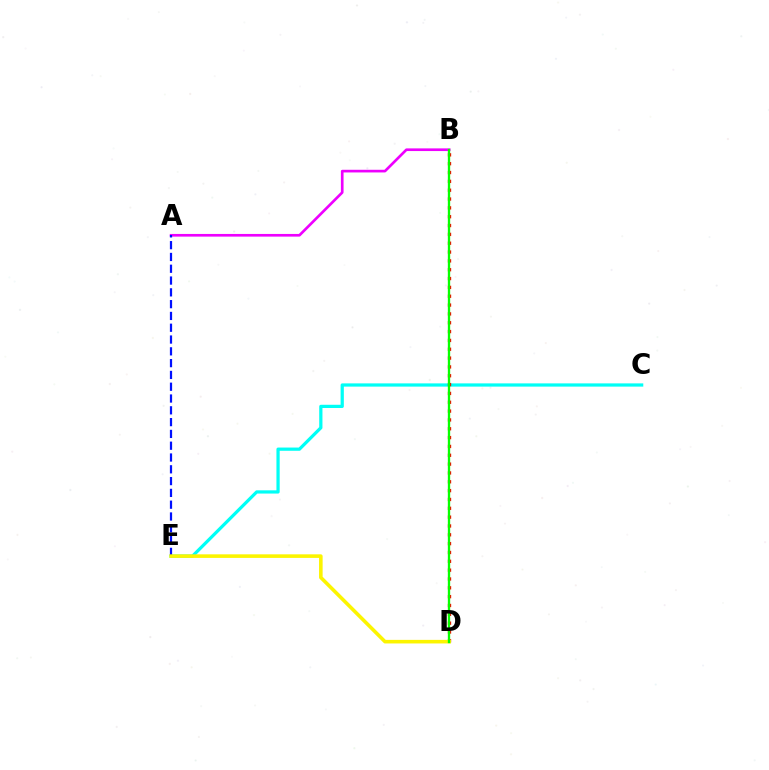{('C', 'E'): [{'color': '#00fff6', 'line_style': 'solid', 'thickness': 2.33}], ('B', 'D'): [{'color': '#ff0000', 'line_style': 'dotted', 'thickness': 2.4}, {'color': '#08ff00', 'line_style': 'solid', 'thickness': 1.68}], ('A', 'B'): [{'color': '#ee00ff', 'line_style': 'solid', 'thickness': 1.92}], ('A', 'E'): [{'color': '#0010ff', 'line_style': 'dashed', 'thickness': 1.6}], ('D', 'E'): [{'color': '#fcf500', 'line_style': 'solid', 'thickness': 2.58}]}